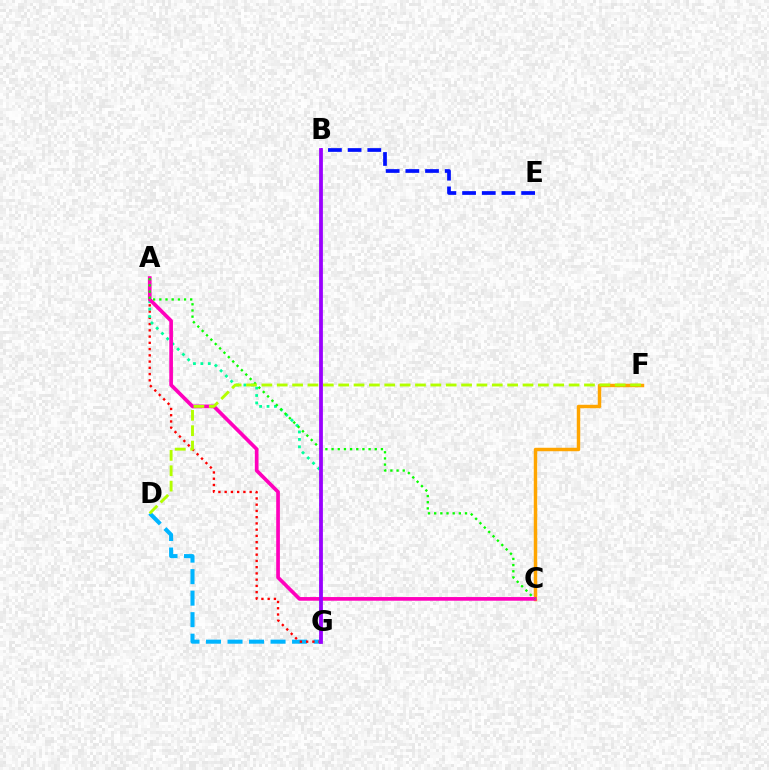{('D', 'G'): [{'color': '#00b5ff', 'line_style': 'dashed', 'thickness': 2.92}], ('C', 'F'): [{'color': '#ffa500', 'line_style': 'solid', 'thickness': 2.48}], ('A', 'G'): [{'color': '#ff0000', 'line_style': 'dotted', 'thickness': 1.7}, {'color': '#00ff9d', 'line_style': 'dotted', 'thickness': 2.01}], ('A', 'C'): [{'color': '#ff00bd', 'line_style': 'solid', 'thickness': 2.65}, {'color': '#08ff00', 'line_style': 'dotted', 'thickness': 1.68}], ('B', 'E'): [{'color': '#0010ff', 'line_style': 'dashed', 'thickness': 2.67}], ('D', 'F'): [{'color': '#b3ff00', 'line_style': 'dashed', 'thickness': 2.09}], ('B', 'G'): [{'color': '#9b00ff', 'line_style': 'solid', 'thickness': 2.72}]}